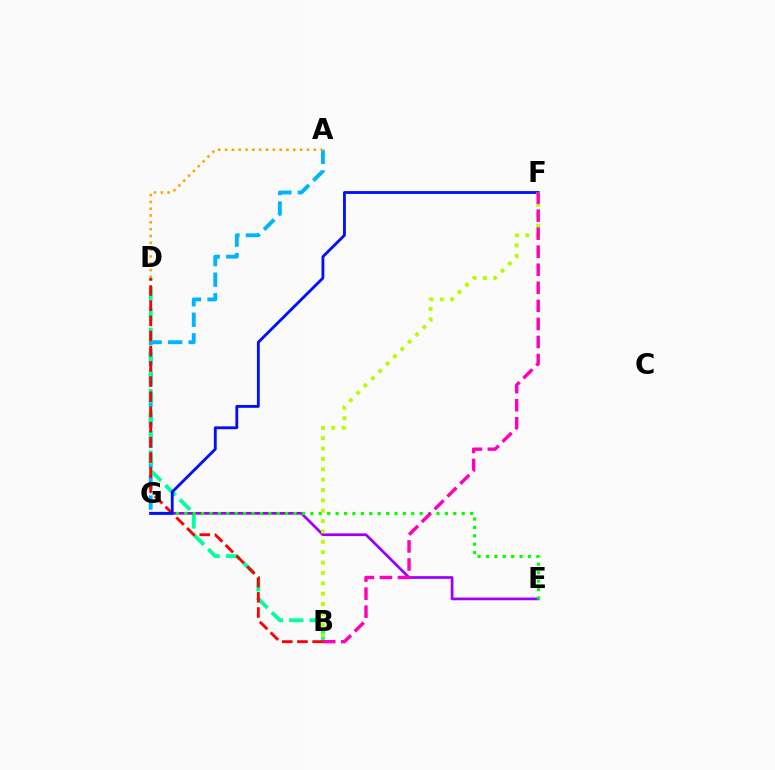{('A', 'G'): [{'color': '#00b5ff', 'line_style': 'dashed', 'thickness': 2.79}], ('B', 'D'): [{'color': '#00ff9d', 'line_style': 'dashed', 'thickness': 2.78}, {'color': '#ff0000', 'line_style': 'dashed', 'thickness': 2.06}], ('E', 'G'): [{'color': '#9b00ff', 'line_style': 'solid', 'thickness': 1.97}, {'color': '#08ff00', 'line_style': 'dotted', 'thickness': 2.28}], ('A', 'D'): [{'color': '#ffa500', 'line_style': 'dotted', 'thickness': 1.85}], ('F', 'G'): [{'color': '#0010ff', 'line_style': 'solid', 'thickness': 2.05}], ('B', 'F'): [{'color': '#b3ff00', 'line_style': 'dotted', 'thickness': 2.82}, {'color': '#ff00bd', 'line_style': 'dashed', 'thickness': 2.45}]}